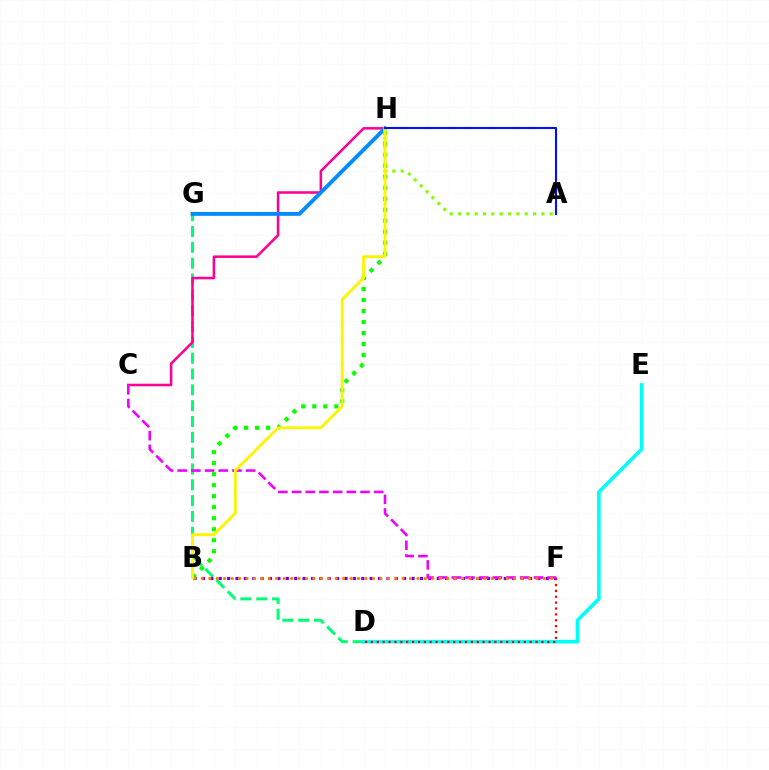{('D', 'G'): [{'color': '#00ff74', 'line_style': 'dashed', 'thickness': 2.15}], ('D', 'E'): [{'color': '#00fff6', 'line_style': 'solid', 'thickness': 2.6}], ('B', 'F'): [{'color': '#7200ff', 'line_style': 'dotted', 'thickness': 2.28}, {'color': '#ff7c00', 'line_style': 'dotted', 'thickness': 2.02}], ('C', 'H'): [{'color': '#ff0094', 'line_style': 'solid', 'thickness': 1.83}], ('D', 'F'): [{'color': '#ff0000', 'line_style': 'dotted', 'thickness': 1.6}], ('G', 'H'): [{'color': '#008cff', 'line_style': 'solid', 'thickness': 2.79}], ('B', 'H'): [{'color': '#08ff00', 'line_style': 'dotted', 'thickness': 2.99}, {'color': '#fcf500', 'line_style': 'solid', 'thickness': 2.07}], ('C', 'F'): [{'color': '#ee00ff', 'line_style': 'dashed', 'thickness': 1.86}], ('A', 'H'): [{'color': '#84ff00', 'line_style': 'dotted', 'thickness': 2.27}, {'color': '#0010ff', 'line_style': 'solid', 'thickness': 1.51}]}